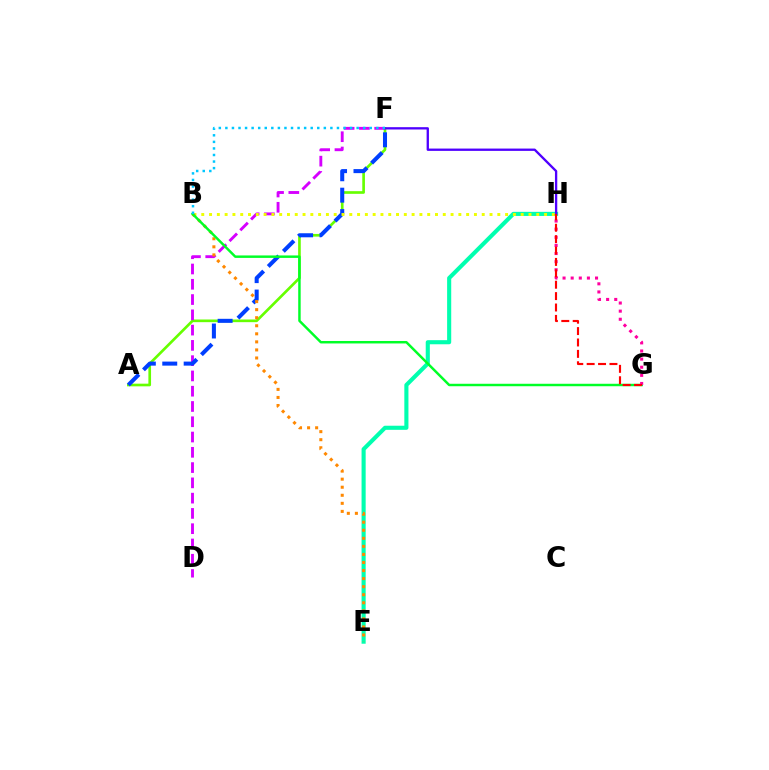{('A', 'F'): [{'color': '#66ff00', 'line_style': 'solid', 'thickness': 1.92}, {'color': '#003fff', 'line_style': 'dashed', 'thickness': 2.91}], ('D', 'F'): [{'color': '#d600ff', 'line_style': 'dashed', 'thickness': 2.08}], ('E', 'H'): [{'color': '#00ffaf', 'line_style': 'solid', 'thickness': 2.95}], ('B', 'H'): [{'color': '#eeff00', 'line_style': 'dotted', 'thickness': 2.12}], ('B', 'E'): [{'color': '#ff8800', 'line_style': 'dotted', 'thickness': 2.19}], ('B', 'G'): [{'color': '#00ff27', 'line_style': 'solid', 'thickness': 1.77}], ('G', 'H'): [{'color': '#ff00a0', 'line_style': 'dotted', 'thickness': 2.21}, {'color': '#ff0000', 'line_style': 'dashed', 'thickness': 1.55}], ('F', 'H'): [{'color': '#4f00ff', 'line_style': 'solid', 'thickness': 1.67}], ('B', 'F'): [{'color': '#00c7ff', 'line_style': 'dotted', 'thickness': 1.78}]}